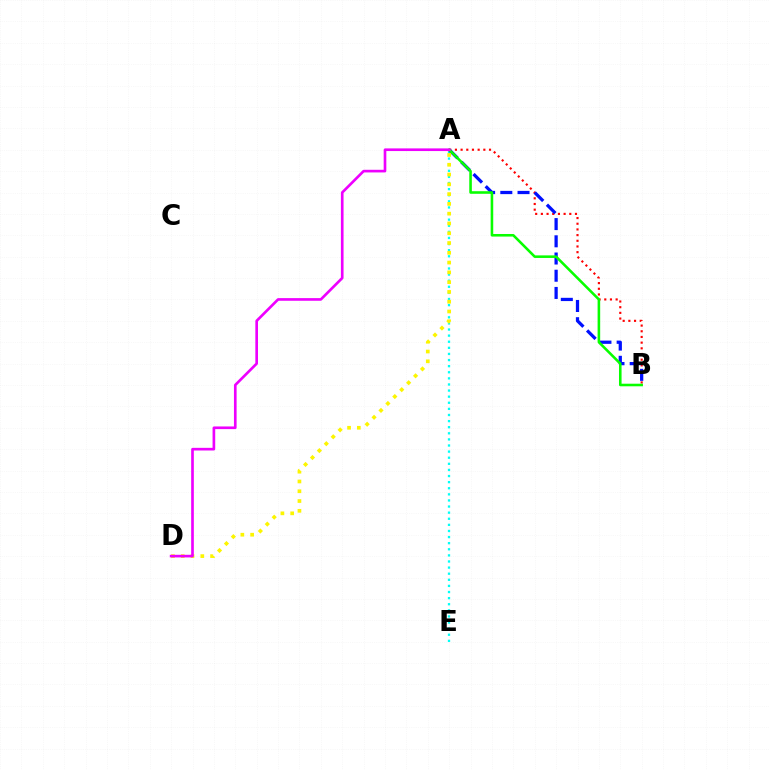{('A', 'E'): [{'color': '#00fff6', 'line_style': 'dotted', 'thickness': 1.66}], ('A', 'B'): [{'color': '#ff0000', 'line_style': 'dotted', 'thickness': 1.54}, {'color': '#0010ff', 'line_style': 'dashed', 'thickness': 2.34}, {'color': '#08ff00', 'line_style': 'solid', 'thickness': 1.86}], ('A', 'D'): [{'color': '#fcf500', 'line_style': 'dotted', 'thickness': 2.66}, {'color': '#ee00ff', 'line_style': 'solid', 'thickness': 1.91}]}